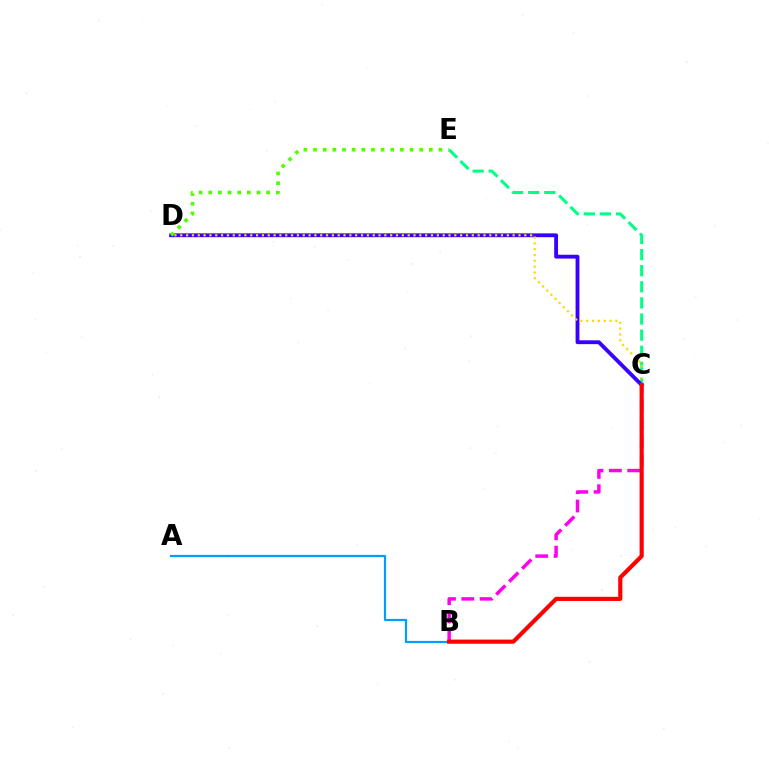{('A', 'B'): [{'color': '#009eff', 'line_style': 'solid', 'thickness': 1.59}], ('C', 'E'): [{'color': '#00ff86', 'line_style': 'dashed', 'thickness': 2.19}], ('C', 'D'): [{'color': '#3700ff', 'line_style': 'solid', 'thickness': 2.76}, {'color': '#ffd500', 'line_style': 'dotted', 'thickness': 1.58}], ('D', 'E'): [{'color': '#4fff00', 'line_style': 'dotted', 'thickness': 2.62}], ('B', 'C'): [{'color': '#ff00ed', 'line_style': 'dashed', 'thickness': 2.49}, {'color': '#ff0000', 'line_style': 'solid', 'thickness': 2.99}]}